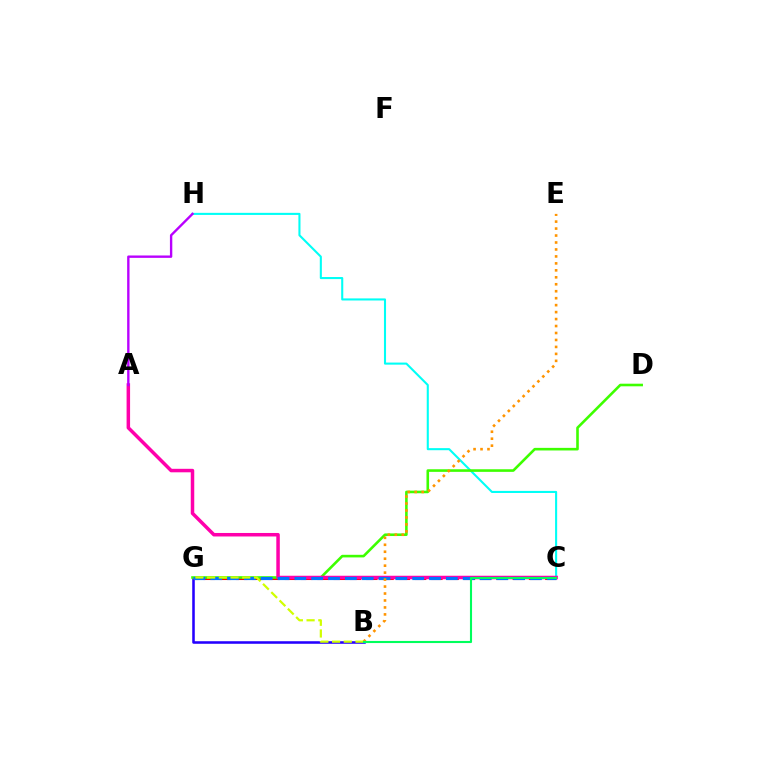{('B', 'G'): [{'color': '#2500ff', 'line_style': 'solid', 'thickness': 1.84}, {'color': '#d1ff00', 'line_style': 'dashed', 'thickness': 1.59}], ('C', 'H'): [{'color': '#00fff6', 'line_style': 'solid', 'thickness': 1.5}], ('C', 'G'): [{'color': '#ff0000', 'line_style': 'dashed', 'thickness': 2.21}, {'color': '#0074ff', 'line_style': 'dashed', 'thickness': 2.29}], ('D', 'G'): [{'color': '#3dff00', 'line_style': 'solid', 'thickness': 1.87}], ('A', 'C'): [{'color': '#ff00ac', 'line_style': 'solid', 'thickness': 2.52}], ('B', 'E'): [{'color': '#ff9400', 'line_style': 'dotted', 'thickness': 1.89}], ('A', 'H'): [{'color': '#b900ff', 'line_style': 'solid', 'thickness': 1.71}], ('B', 'C'): [{'color': '#00ff5c', 'line_style': 'solid', 'thickness': 1.52}]}